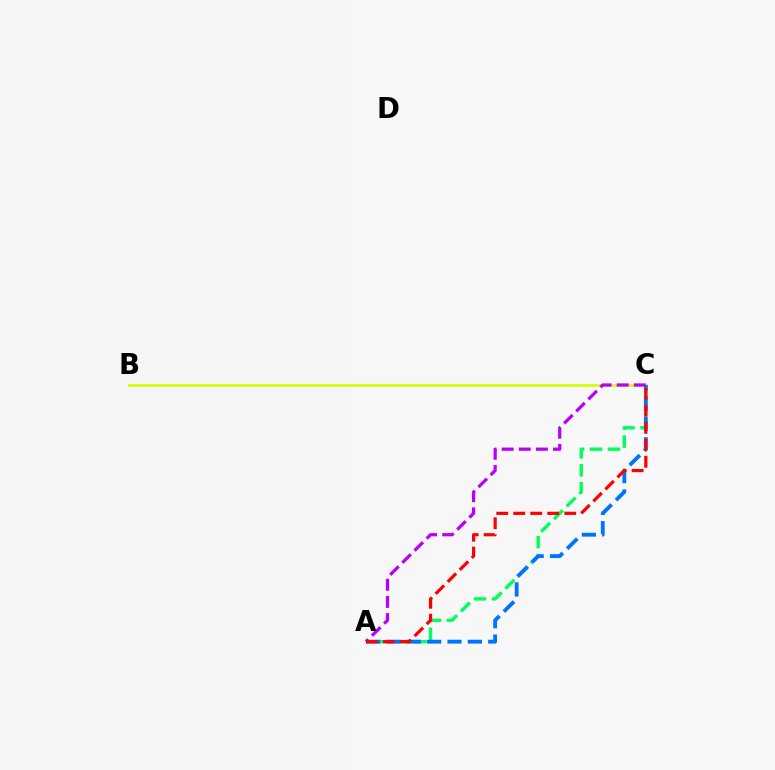{('B', 'C'): [{'color': '#d1ff00', 'line_style': 'solid', 'thickness': 1.89}], ('A', 'C'): [{'color': '#00ff5c', 'line_style': 'dashed', 'thickness': 2.44}, {'color': '#0074ff', 'line_style': 'dashed', 'thickness': 2.77}, {'color': '#b900ff', 'line_style': 'dashed', 'thickness': 2.33}, {'color': '#ff0000', 'line_style': 'dashed', 'thickness': 2.31}]}